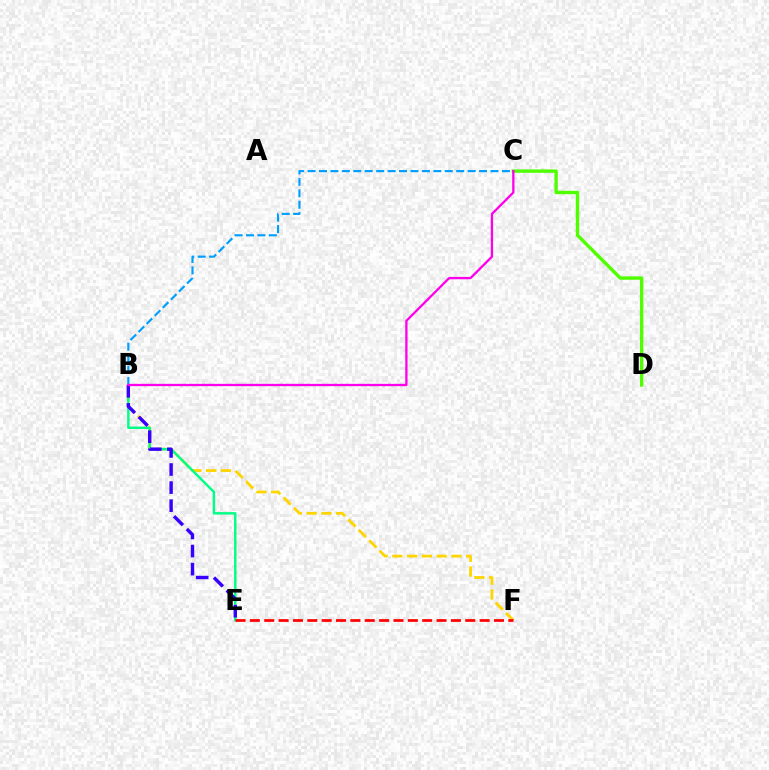{('B', 'F'): [{'color': '#ffd500', 'line_style': 'dashed', 'thickness': 2.01}], ('B', 'E'): [{'color': '#00ff86', 'line_style': 'solid', 'thickness': 1.76}, {'color': '#3700ff', 'line_style': 'dashed', 'thickness': 2.46}], ('C', 'D'): [{'color': '#4fff00', 'line_style': 'solid', 'thickness': 2.43}], ('B', 'C'): [{'color': '#009eff', 'line_style': 'dashed', 'thickness': 1.55}, {'color': '#ff00ed', 'line_style': 'solid', 'thickness': 1.66}], ('E', 'F'): [{'color': '#ff0000', 'line_style': 'dashed', 'thickness': 1.95}]}